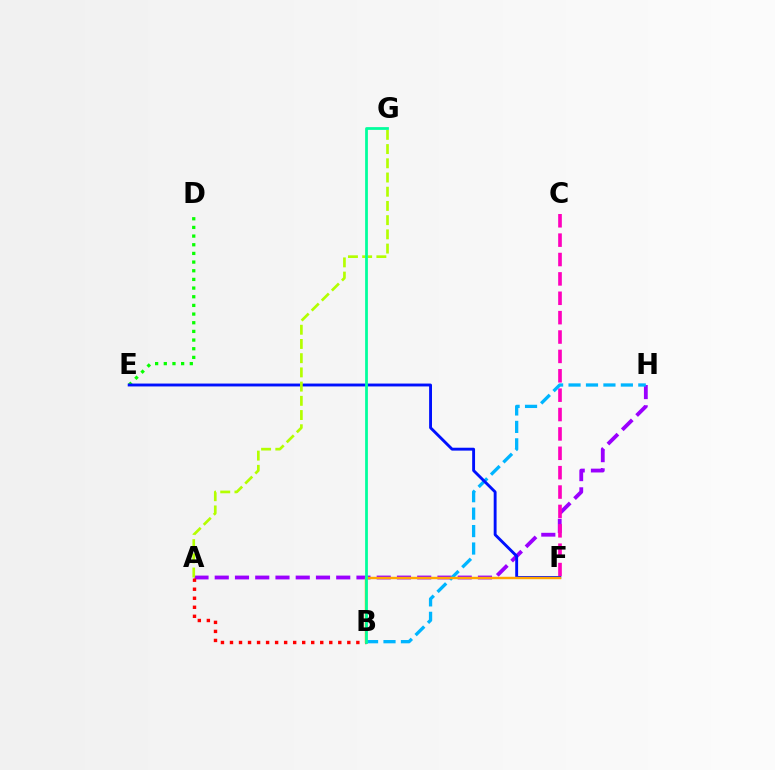{('D', 'E'): [{'color': '#08ff00', 'line_style': 'dotted', 'thickness': 2.35}], ('A', 'H'): [{'color': '#9b00ff', 'line_style': 'dashed', 'thickness': 2.75}], ('C', 'F'): [{'color': '#ff00bd', 'line_style': 'dashed', 'thickness': 2.63}], ('B', 'H'): [{'color': '#00b5ff', 'line_style': 'dashed', 'thickness': 2.37}], ('A', 'B'): [{'color': '#ff0000', 'line_style': 'dotted', 'thickness': 2.45}], ('E', 'F'): [{'color': '#0010ff', 'line_style': 'solid', 'thickness': 2.08}], ('A', 'G'): [{'color': '#b3ff00', 'line_style': 'dashed', 'thickness': 1.93}], ('B', 'F'): [{'color': '#ffa500', 'line_style': 'solid', 'thickness': 1.75}], ('B', 'G'): [{'color': '#00ff9d', 'line_style': 'solid', 'thickness': 1.99}]}